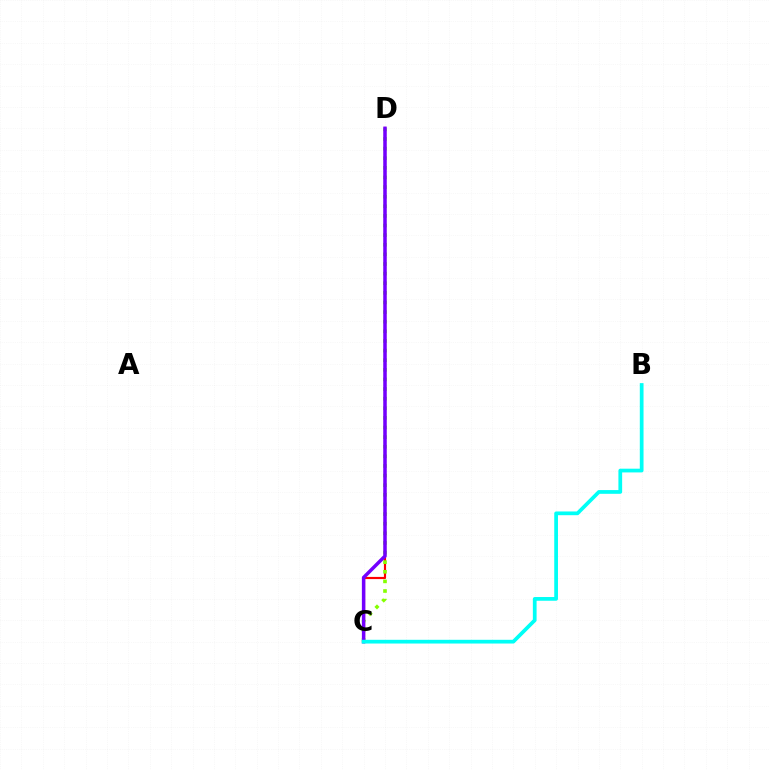{('C', 'D'): [{'color': '#ff0000', 'line_style': 'solid', 'thickness': 1.56}, {'color': '#84ff00', 'line_style': 'dotted', 'thickness': 2.61}, {'color': '#7200ff', 'line_style': 'solid', 'thickness': 2.51}], ('B', 'C'): [{'color': '#00fff6', 'line_style': 'solid', 'thickness': 2.69}]}